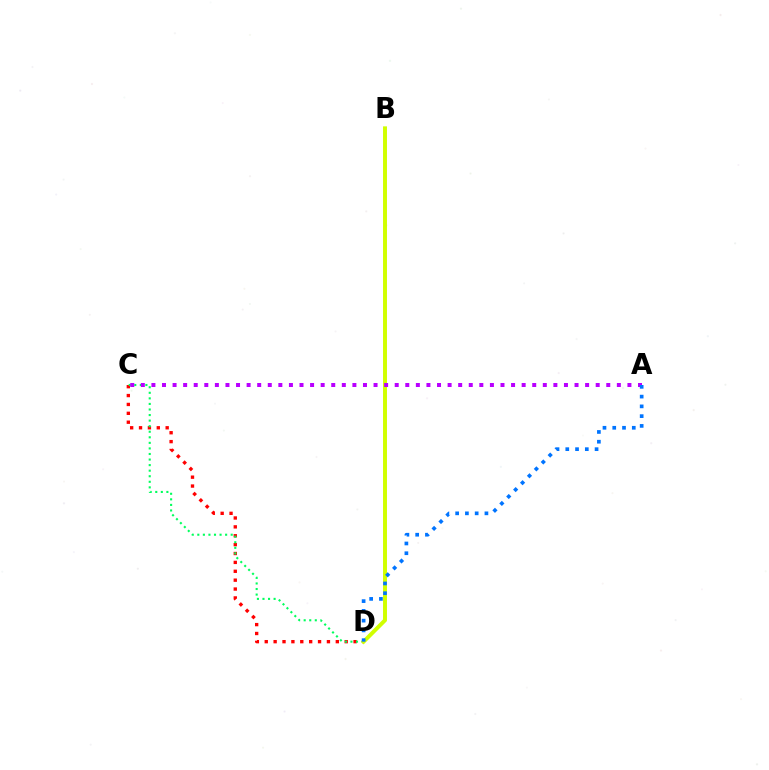{('C', 'D'): [{'color': '#ff0000', 'line_style': 'dotted', 'thickness': 2.41}, {'color': '#00ff5c', 'line_style': 'dotted', 'thickness': 1.51}], ('B', 'D'): [{'color': '#d1ff00', 'line_style': 'solid', 'thickness': 2.84}], ('A', 'C'): [{'color': '#b900ff', 'line_style': 'dotted', 'thickness': 2.87}], ('A', 'D'): [{'color': '#0074ff', 'line_style': 'dotted', 'thickness': 2.65}]}